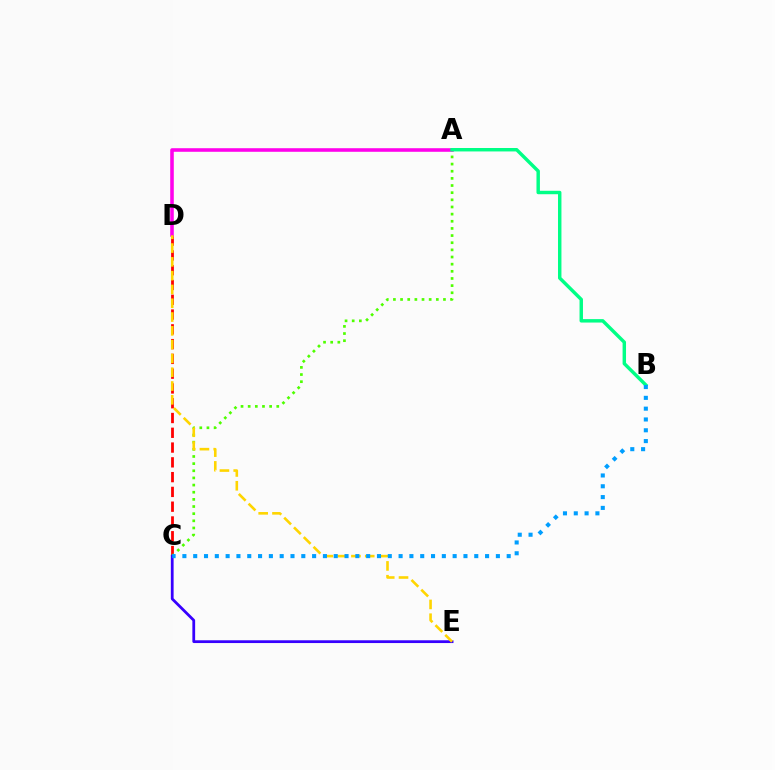{('C', 'D'): [{'color': '#ff0000', 'line_style': 'dashed', 'thickness': 2.01}], ('A', 'D'): [{'color': '#ff00ed', 'line_style': 'solid', 'thickness': 2.57}], ('A', 'C'): [{'color': '#4fff00', 'line_style': 'dotted', 'thickness': 1.94}], ('C', 'E'): [{'color': '#3700ff', 'line_style': 'solid', 'thickness': 1.99}], ('D', 'E'): [{'color': '#ffd500', 'line_style': 'dashed', 'thickness': 1.87}], ('A', 'B'): [{'color': '#00ff86', 'line_style': 'solid', 'thickness': 2.48}], ('B', 'C'): [{'color': '#009eff', 'line_style': 'dotted', 'thickness': 2.94}]}